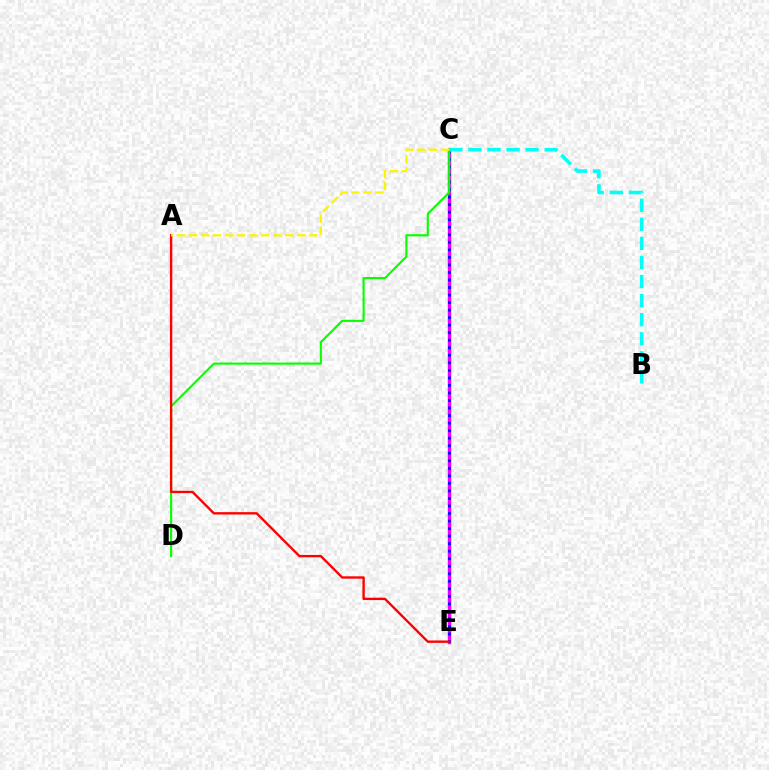{('C', 'E'): [{'color': '#ee00ff', 'line_style': 'solid', 'thickness': 2.47}, {'color': '#0010ff', 'line_style': 'dotted', 'thickness': 2.05}], ('C', 'D'): [{'color': '#08ff00', 'line_style': 'solid', 'thickness': 1.54}], ('A', 'E'): [{'color': '#ff0000', 'line_style': 'solid', 'thickness': 1.7}], ('A', 'C'): [{'color': '#fcf500', 'line_style': 'dashed', 'thickness': 1.64}], ('B', 'C'): [{'color': '#00fff6', 'line_style': 'dashed', 'thickness': 2.59}]}